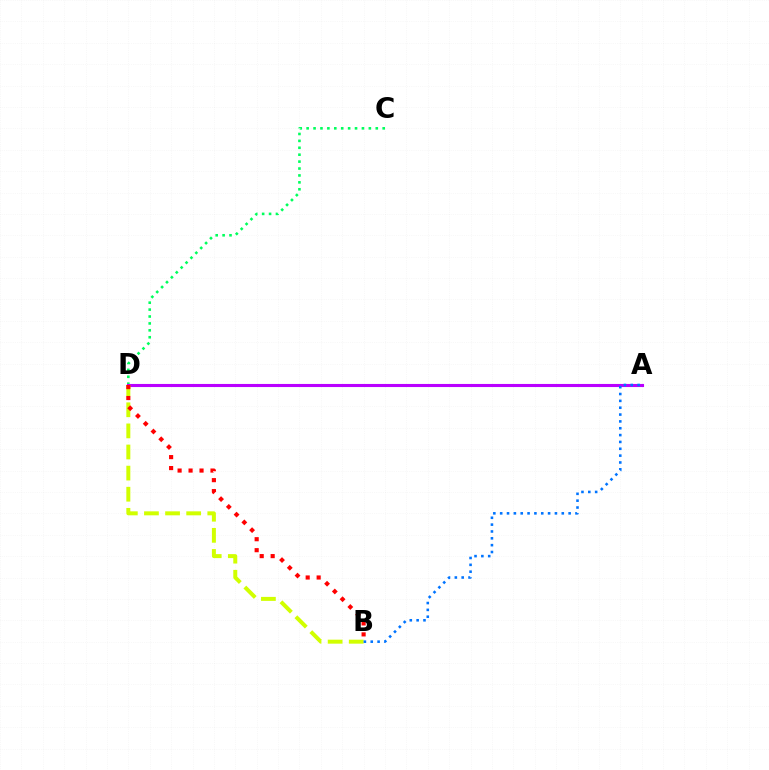{('C', 'D'): [{'color': '#00ff5c', 'line_style': 'dotted', 'thickness': 1.88}], ('A', 'D'): [{'color': '#b900ff', 'line_style': 'solid', 'thickness': 2.23}], ('B', 'D'): [{'color': '#d1ff00', 'line_style': 'dashed', 'thickness': 2.87}, {'color': '#ff0000', 'line_style': 'dotted', 'thickness': 2.98}], ('A', 'B'): [{'color': '#0074ff', 'line_style': 'dotted', 'thickness': 1.86}]}